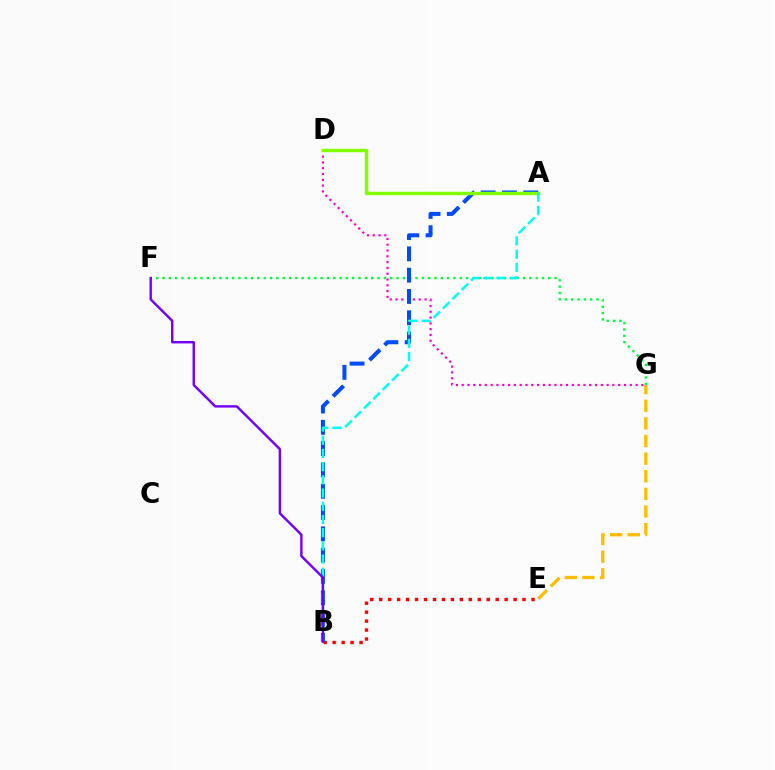{('F', 'G'): [{'color': '#00ff39', 'line_style': 'dotted', 'thickness': 1.72}], ('D', 'G'): [{'color': '#ff00cf', 'line_style': 'dotted', 'thickness': 1.58}], ('B', 'E'): [{'color': '#ff0000', 'line_style': 'dotted', 'thickness': 2.43}], ('A', 'B'): [{'color': '#004bff', 'line_style': 'dashed', 'thickness': 2.9}, {'color': '#00fff6', 'line_style': 'dashed', 'thickness': 1.79}], ('A', 'D'): [{'color': '#84ff00', 'line_style': 'solid', 'thickness': 2.5}], ('E', 'G'): [{'color': '#ffbd00', 'line_style': 'dashed', 'thickness': 2.39}], ('B', 'F'): [{'color': '#7200ff', 'line_style': 'solid', 'thickness': 1.74}]}